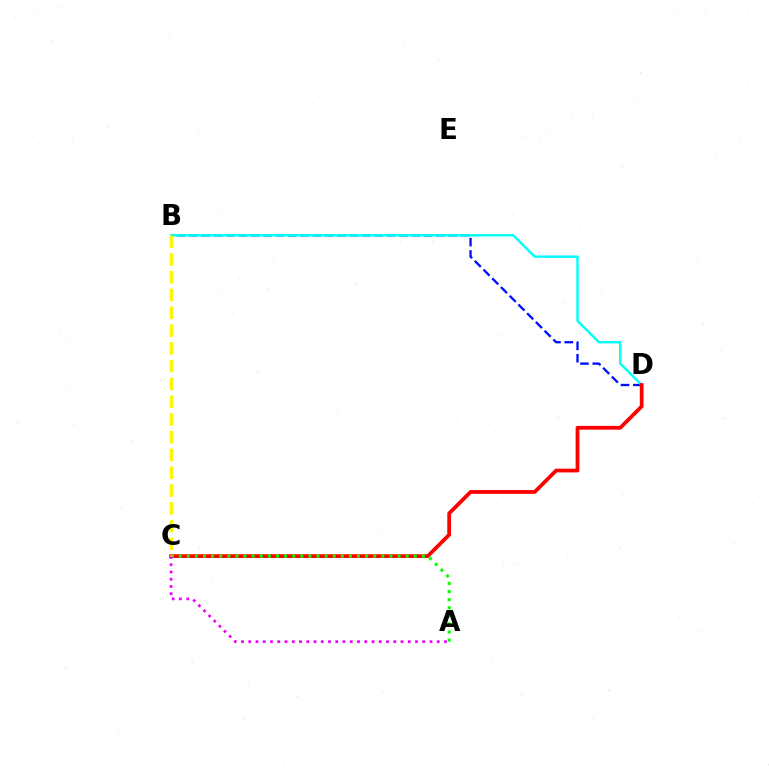{('B', 'D'): [{'color': '#0010ff', 'line_style': 'dashed', 'thickness': 1.68}, {'color': '#00fff6', 'line_style': 'solid', 'thickness': 1.73}], ('C', 'D'): [{'color': '#ff0000', 'line_style': 'solid', 'thickness': 2.7}], ('A', 'C'): [{'color': '#08ff00', 'line_style': 'dotted', 'thickness': 2.2}, {'color': '#ee00ff', 'line_style': 'dotted', 'thickness': 1.97}], ('B', 'C'): [{'color': '#fcf500', 'line_style': 'dashed', 'thickness': 2.41}]}